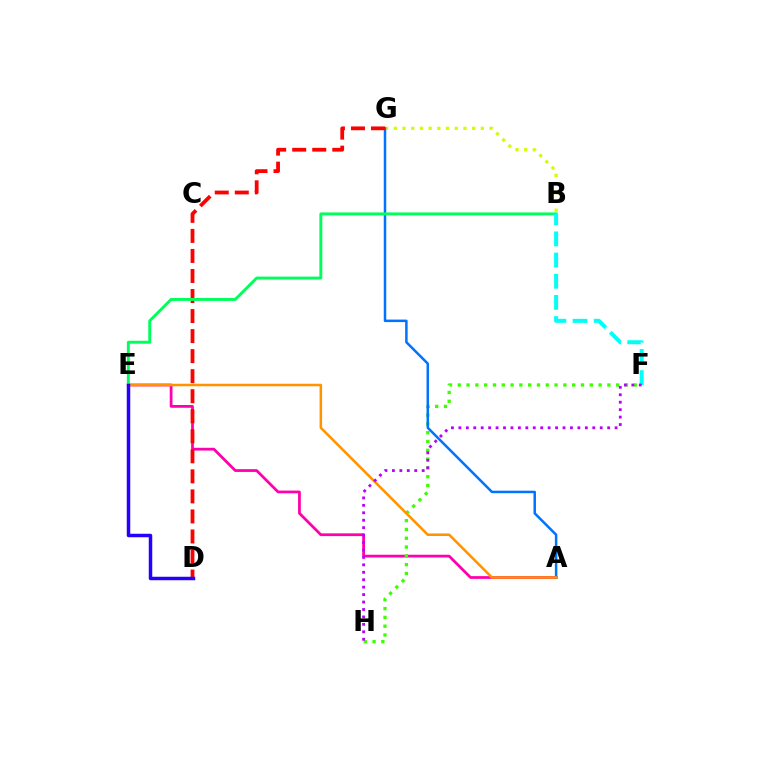{('A', 'E'): [{'color': '#ff00ac', 'line_style': 'solid', 'thickness': 1.99}, {'color': '#ff9400', 'line_style': 'solid', 'thickness': 1.83}], ('B', 'G'): [{'color': '#d1ff00', 'line_style': 'dotted', 'thickness': 2.36}], ('F', 'H'): [{'color': '#3dff00', 'line_style': 'dotted', 'thickness': 2.39}, {'color': '#b900ff', 'line_style': 'dotted', 'thickness': 2.02}], ('A', 'G'): [{'color': '#0074ff', 'line_style': 'solid', 'thickness': 1.81}], ('D', 'G'): [{'color': '#ff0000', 'line_style': 'dashed', 'thickness': 2.72}], ('B', 'E'): [{'color': '#00ff5c', 'line_style': 'solid', 'thickness': 2.11}], ('B', 'F'): [{'color': '#00fff6', 'line_style': 'dashed', 'thickness': 2.88}], ('D', 'E'): [{'color': '#2500ff', 'line_style': 'solid', 'thickness': 2.5}]}